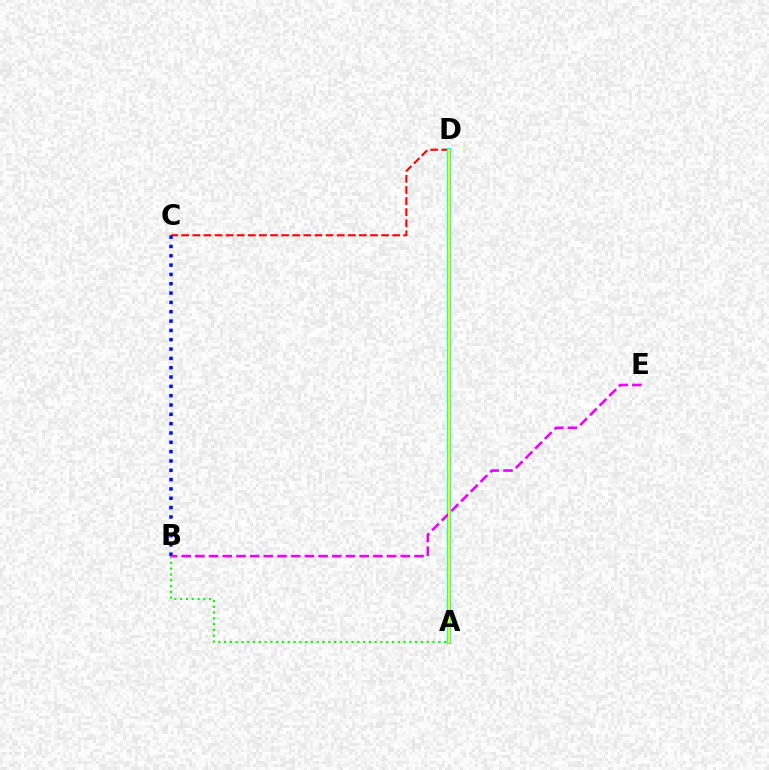{('C', 'D'): [{'color': '#ff0000', 'line_style': 'dashed', 'thickness': 1.51}], ('A', 'B'): [{'color': '#08ff00', 'line_style': 'dotted', 'thickness': 1.57}], ('B', 'C'): [{'color': '#0010ff', 'line_style': 'dotted', 'thickness': 2.53}], ('A', 'D'): [{'color': '#00fff6', 'line_style': 'solid', 'thickness': 2.93}, {'color': '#fcf500', 'line_style': 'solid', 'thickness': 1.51}], ('B', 'E'): [{'color': '#ee00ff', 'line_style': 'dashed', 'thickness': 1.86}]}